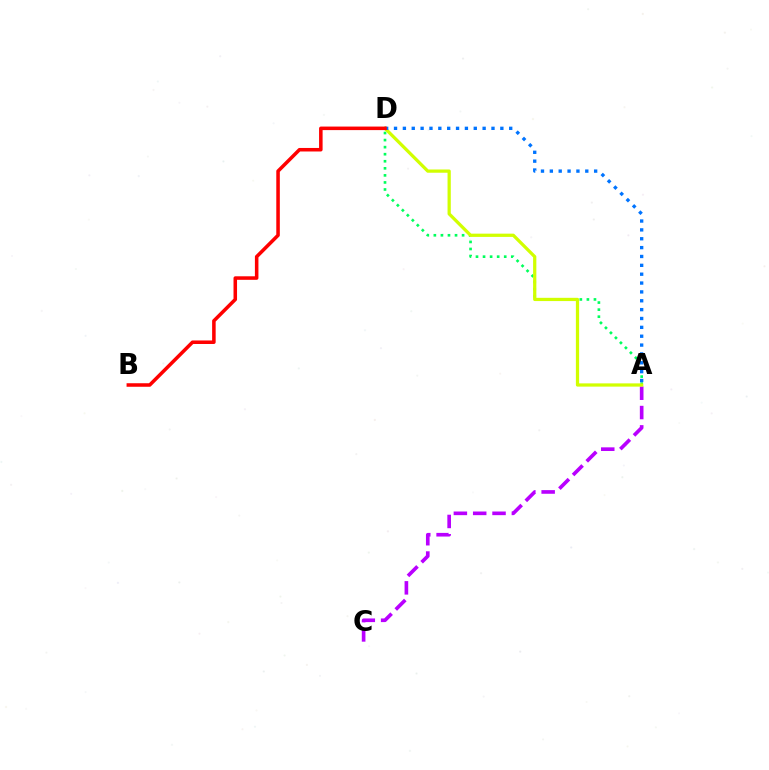{('A', 'C'): [{'color': '#b900ff', 'line_style': 'dashed', 'thickness': 2.63}], ('A', 'D'): [{'color': '#00ff5c', 'line_style': 'dotted', 'thickness': 1.92}, {'color': '#d1ff00', 'line_style': 'solid', 'thickness': 2.34}, {'color': '#0074ff', 'line_style': 'dotted', 'thickness': 2.41}], ('B', 'D'): [{'color': '#ff0000', 'line_style': 'solid', 'thickness': 2.54}]}